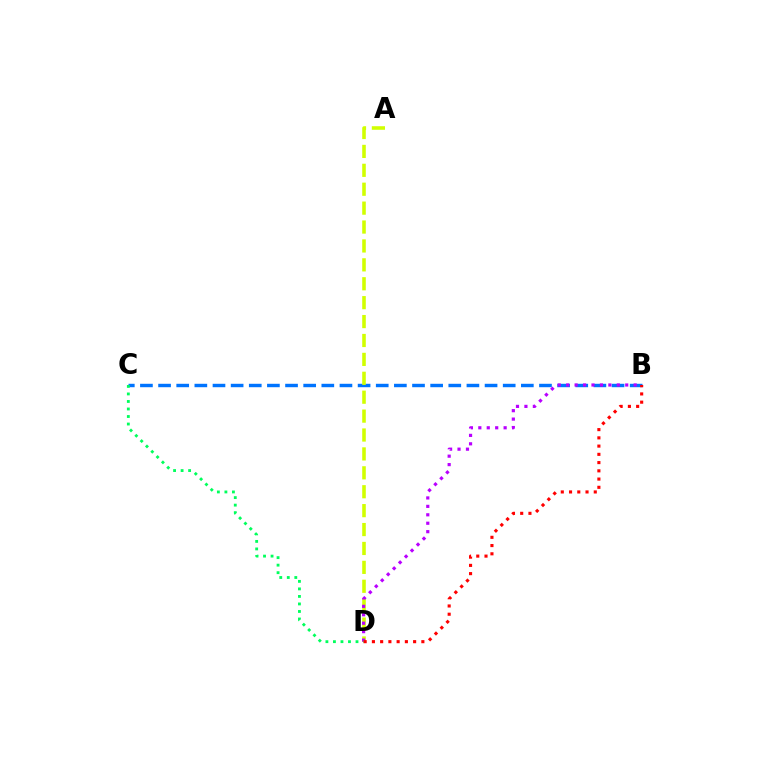{('B', 'C'): [{'color': '#0074ff', 'line_style': 'dashed', 'thickness': 2.46}], ('A', 'D'): [{'color': '#d1ff00', 'line_style': 'dashed', 'thickness': 2.57}], ('B', 'D'): [{'color': '#b900ff', 'line_style': 'dotted', 'thickness': 2.29}, {'color': '#ff0000', 'line_style': 'dotted', 'thickness': 2.24}], ('C', 'D'): [{'color': '#00ff5c', 'line_style': 'dotted', 'thickness': 2.04}]}